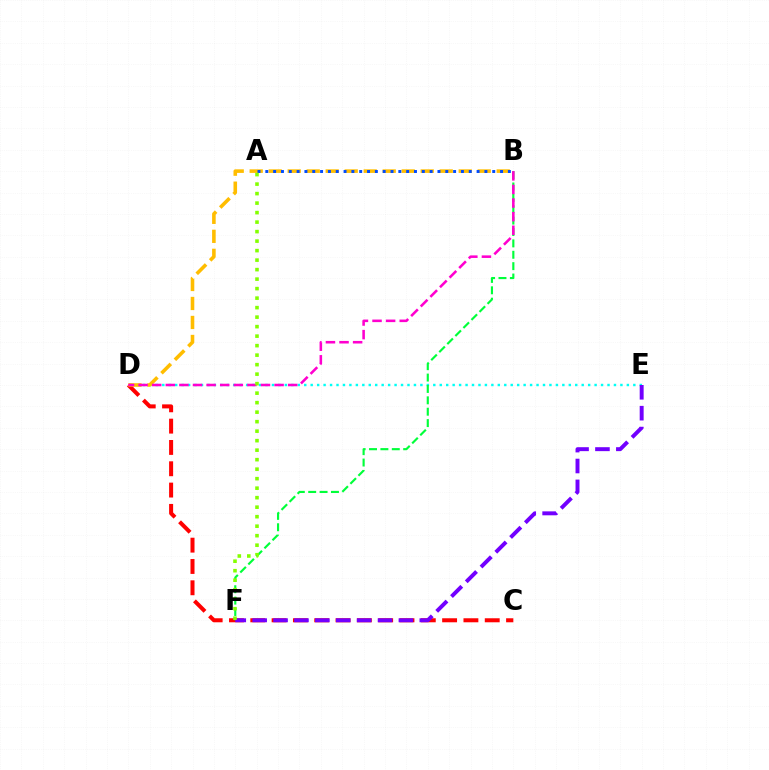{('D', 'E'): [{'color': '#00fff6', 'line_style': 'dotted', 'thickness': 1.75}], ('C', 'D'): [{'color': '#ff0000', 'line_style': 'dashed', 'thickness': 2.9}], ('B', 'D'): [{'color': '#ffbd00', 'line_style': 'dashed', 'thickness': 2.58}, {'color': '#ff00cf', 'line_style': 'dashed', 'thickness': 1.85}], ('A', 'B'): [{'color': '#004bff', 'line_style': 'dotted', 'thickness': 2.13}], ('B', 'F'): [{'color': '#00ff39', 'line_style': 'dashed', 'thickness': 1.55}], ('E', 'F'): [{'color': '#7200ff', 'line_style': 'dashed', 'thickness': 2.84}], ('A', 'F'): [{'color': '#84ff00', 'line_style': 'dotted', 'thickness': 2.58}]}